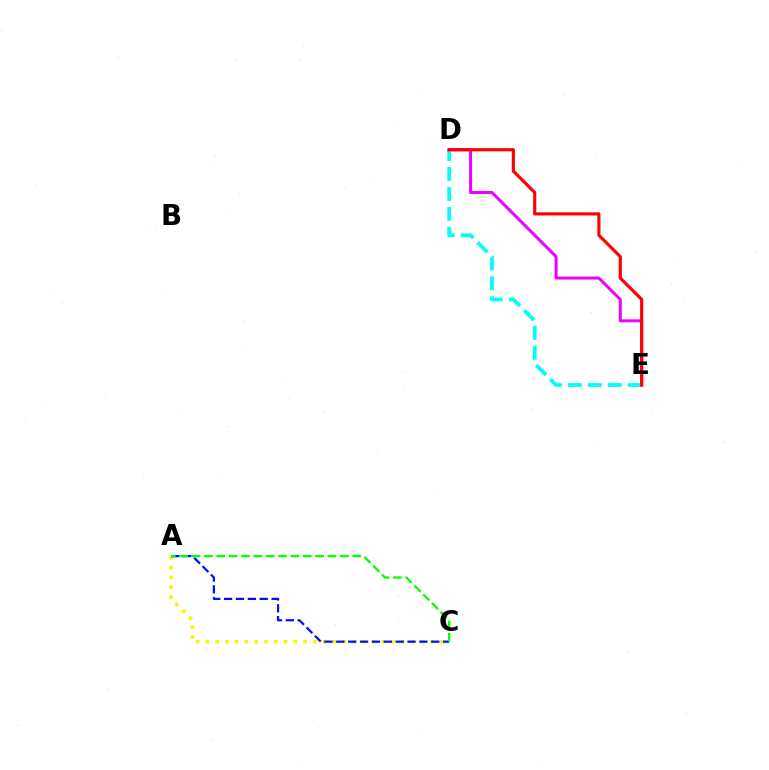{('D', 'E'): [{'color': '#00fff6', 'line_style': 'dashed', 'thickness': 2.71}, {'color': '#ee00ff', 'line_style': 'solid', 'thickness': 2.15}, {'color': '#ff0000', 'line_style': 'solid', 'thickness': 2.26}], ('A', 'C'): [{'color': '#fcf500', 'line_style': 'dotted', 'thickness': 2.65}, {'color': '#0010ff', 'line_style': 'dashed', 'thickness': 1.61}, {'color': '#08ff00', 'line_style': 'dashed', 'thickness': 1.68}]}